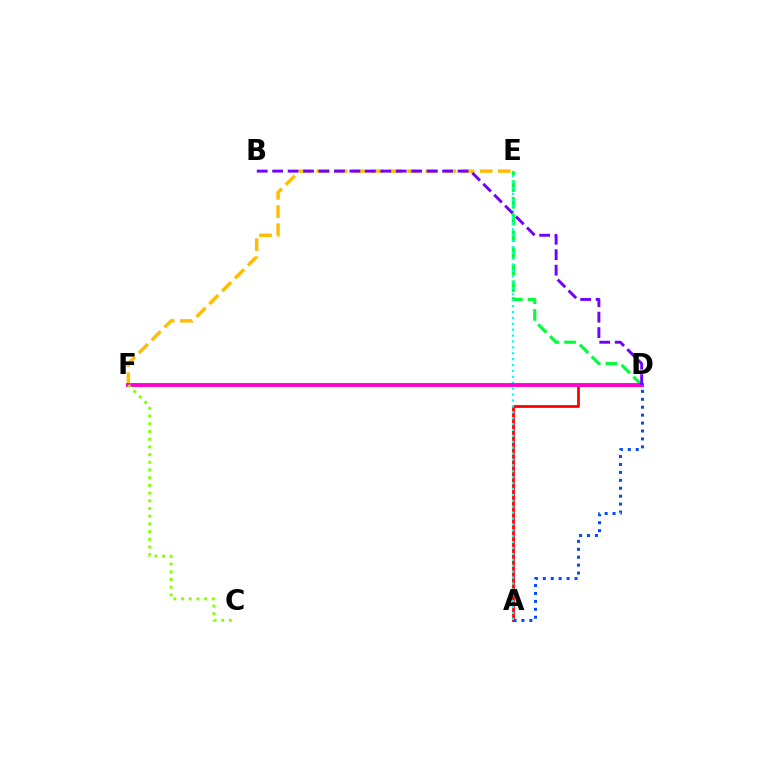{('D', 'E'): [{'color': '#00ff39', 'line_style': 'dashed', 'thickness': 2.27}], ('E', 'F'): [{'color': '#ffbd00', 'line_style': 'dashed', 'thickness': 2.47}], ('A', 'D'): [{'color': '#ff0000', 'line_style': 'solid', 'thickness': 2.0}, {'color': '#004bff', 'line_style': 'dotted', 'thickness': 2.15}], ('A', 'E'): [{'color': '#00fff6', 'line_style': 'dotted', 'thickness': 1.6}], ('D', 'F'): [{'color': '#ff00cf', 'line_style': 'solid', 'thickness': 2.79}], ('B', 'D'): [{'color': '#7200ff', 'line_style': 'dashed', 'thickness': 2.1}], ('C', 'F'): [{'color': '#84ff00', 'line_style': 'dotted', 'thickness': 2.09}]}